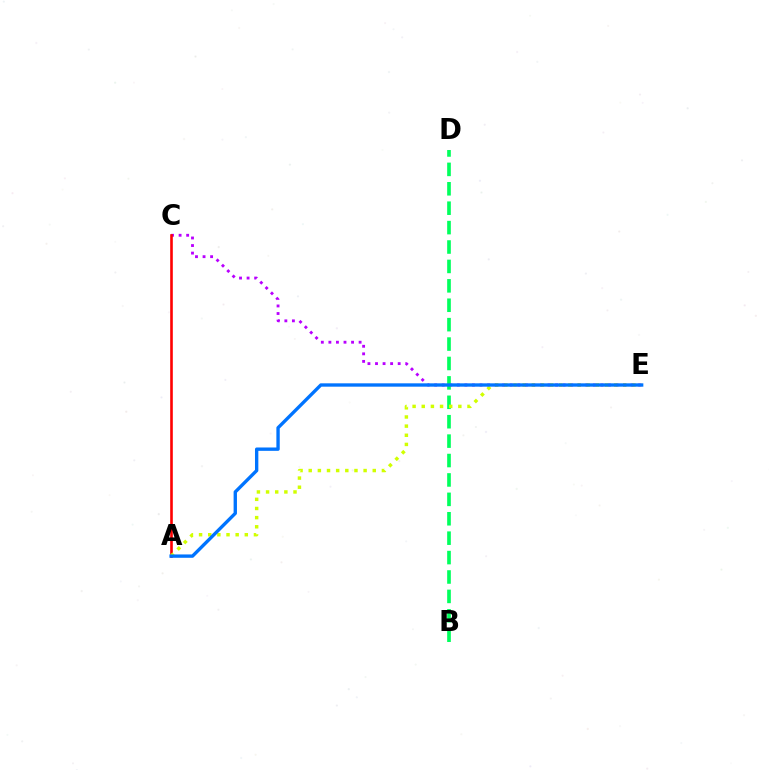{('C', 'E'): [{'color': '#b900ff', 'line_style': 'dotted', 'thickness': 2.05}], ('B', 'D'): [{'color': '#00ff5c', 'line_style': 'dashed', 'thickness': 2.64}], ('A', 'C'): [{'color': '#ff0000', 'line_style': 'solid', 'thickness': 1.89}], ('A', 'E'): [{'color': '#d1ff00', 'line_style': 'dotted', 'thickness': 2.49}, {'color': '#0074ff', 'line_style': 'solid', 'thickness': 2.42}]}